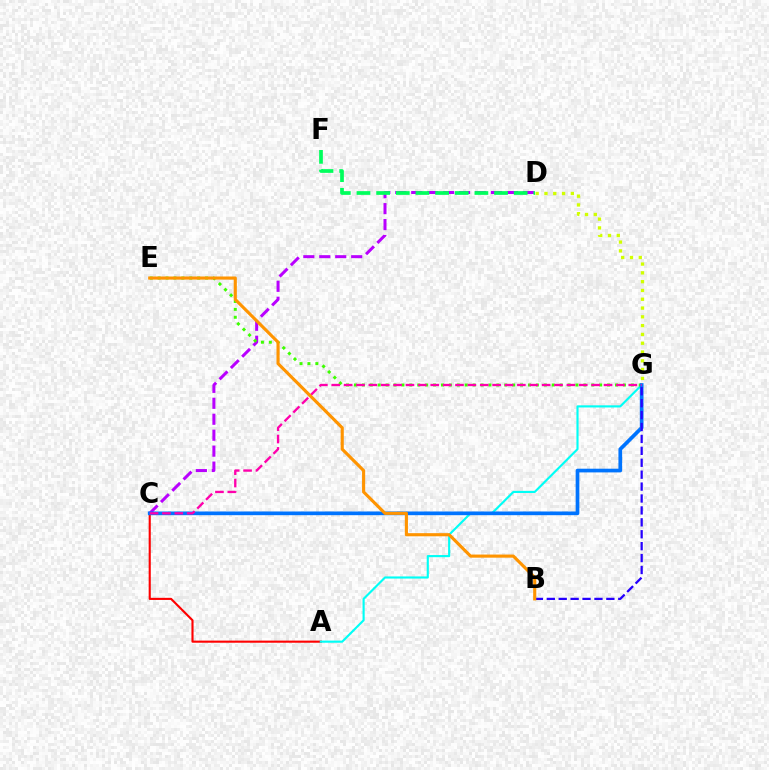{('D', 'G'): [{'color': '#d1ff00', 'line_style': 'dotted', 'thickness': 2.39}], ('A', 'C'): [{'color': '#ff0000', 'line_style': 'solid', 'thickness': 1.52}], ('A', 'G'): [{'color': '#00fff6', 'line_style': 'solid', 'thickness': 1.53}], ('C', 'D'): [{'color': '#b900ff', 'line_style': 'dashed', 'thickness': 2.17}], ('E', 'G'): [{'color': '#3dff00', 'line_style': 'dotted', 'thickness': 2.15}], ('C', 'G'): [{'color': '#0074ff', 'line_style': 'solid', 'thickness': 2.66}, {'color': '#ff00ac', 'line_style': 'dashed', 'thickness': 1.68}], ('B', 'G'): [{'color': '#2500ff', 'line_style': 'dashed', 'thickness': 1.62}], ('D', 'F'): [{'color': '#00ff5c', 'line_style': 'dashed', 'thickness': 2.67}], ('B', 'E'): [{'color': '#ff9400', 'line_style': 'solid', 'thickness': 2.25}]}